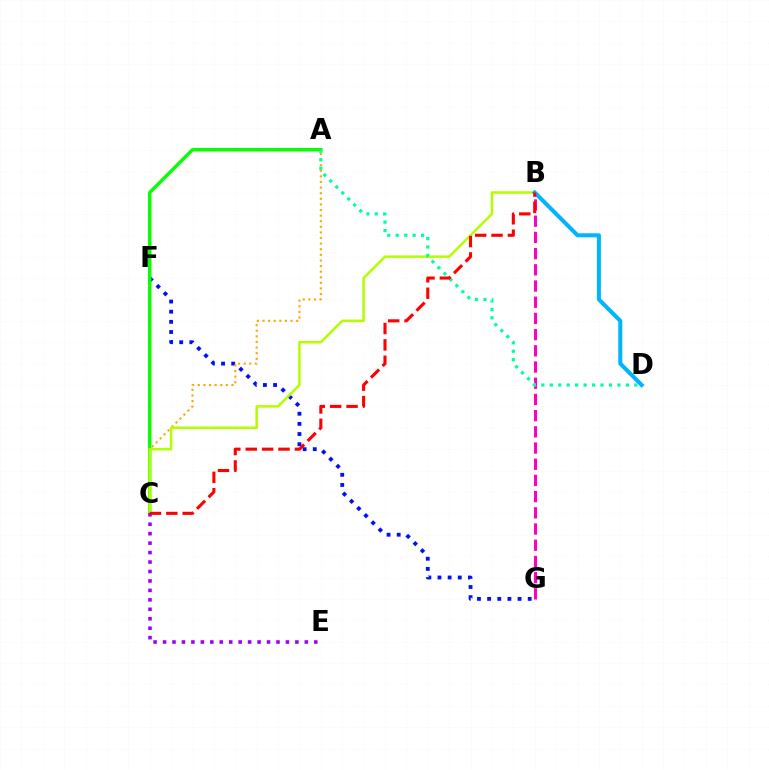{('F', 'G'): [{'color': '#0010ff', 'line_style': 'dotted', 'thickness': 2.76}], ('A', 'C'): [{'color': '#08ff00', 'line_style': 'solid', 'thickness': 2.47}, {'color': '#ffa500', 'line_style': 'dotted', 'thickness': 1.52}], ('B', 'C'): [{'color': '#b3ff00', 'line_style': 'solid', 'thickness': 1.83}, {'color': '#ff0000', 'line_style': 'dashed', 'thickness': 2.23}], ('C', 'E'): [{'color': '#9b00ff', 'line_style': 'dotted', 'thickness': 2.57}], ('B', 'G'): [{'color': '#ff00bd', 'line_style': 'dashed', 'thickness': 2.2}], ('A', 'D'): [{'color': '#00ff9d', 'line_style': 'dotted', 'thickness': 2.3}], ('B', 'D'): [{'color': '#00b5ff', 'line_style': 'solid', 'thickness': 2.91}]}